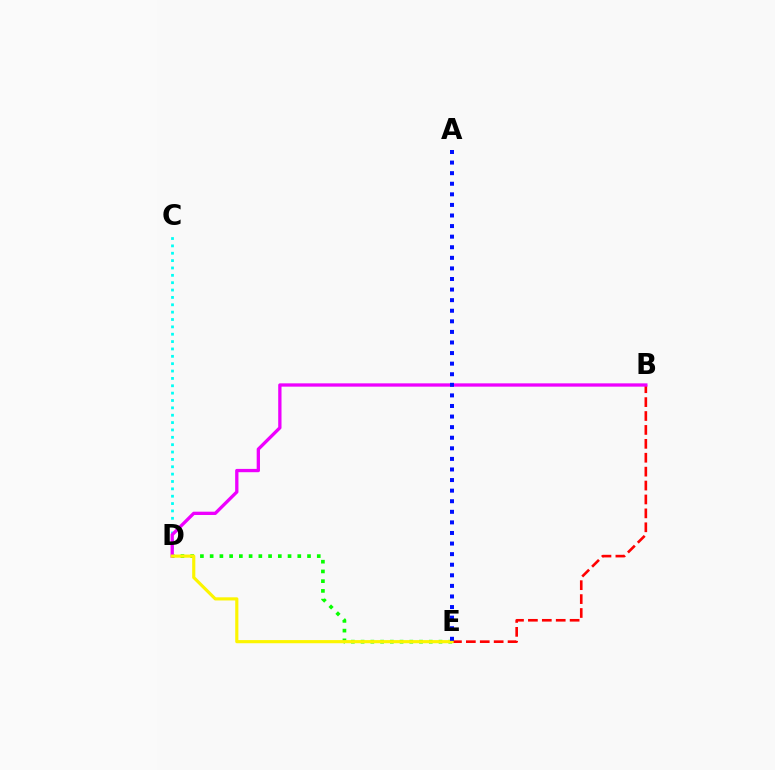{('D', 'E'): [{'color': '#08ff00', 'line_style': 'dotted', 'thickness': 2.65}, {'color': '#fcf500', 'line_style': 'solid', 'thickness': 2.27}], ('B', 'E'): [{'color': '#ff0000', 'line_style': 'dashed', 'thickness': 1.89}], ('C', 'D'): [{'color': '#00fff6', 'line_style': 'dotted', 'thickness': 2.0}], ('B', 'D'): [{'color': '#ee00ff', 'line_style': 'solid', 'thickness': 2.38}], ('A', 'E'): [{'color': '#0010ff', 'line_style': 'dotted', 'thickness': 2.88}]}